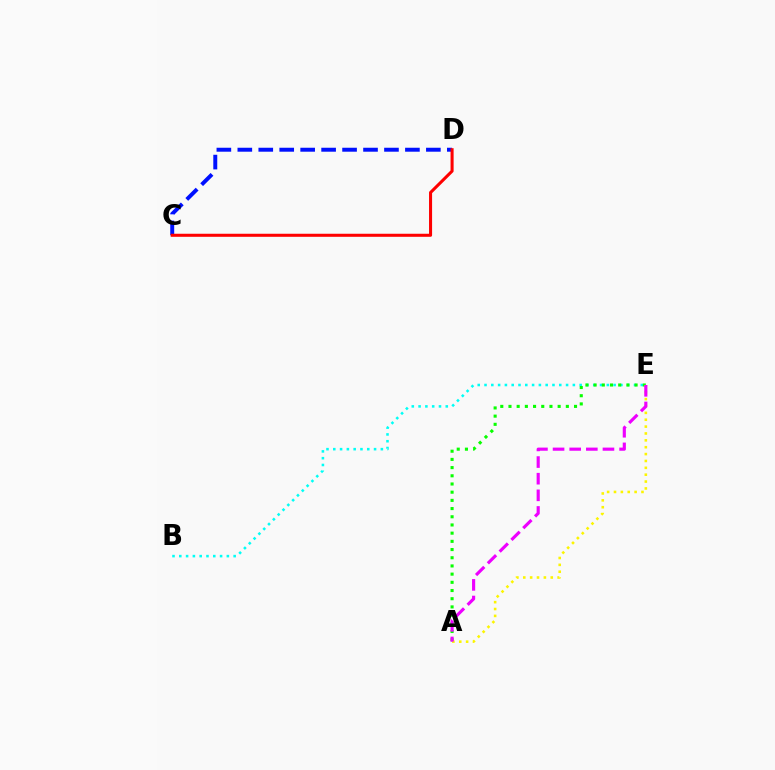{('B', 'E'): [{'color': '#00fff6', 'line_style': 'dotted', 'thickness': 1.85}], ('A', 'E'): [{'color': '#08ff00', 'line_style': 'dotted', 'thickness': 2.23}, {'color': '#fcf500', 'line_style': 'dotted', 'thickness': 1.87}, {'color': '#ee00ff', 'line_style': 'dashed', 'thickness': 2.26}], ('C', 'D'): [{'color': '#0010ff', 'line_style': 'dashed', 'thickness': 2.85}, {'color': '#ff0000', 'line_style': 'solid', 'thickness': 2.2}]}